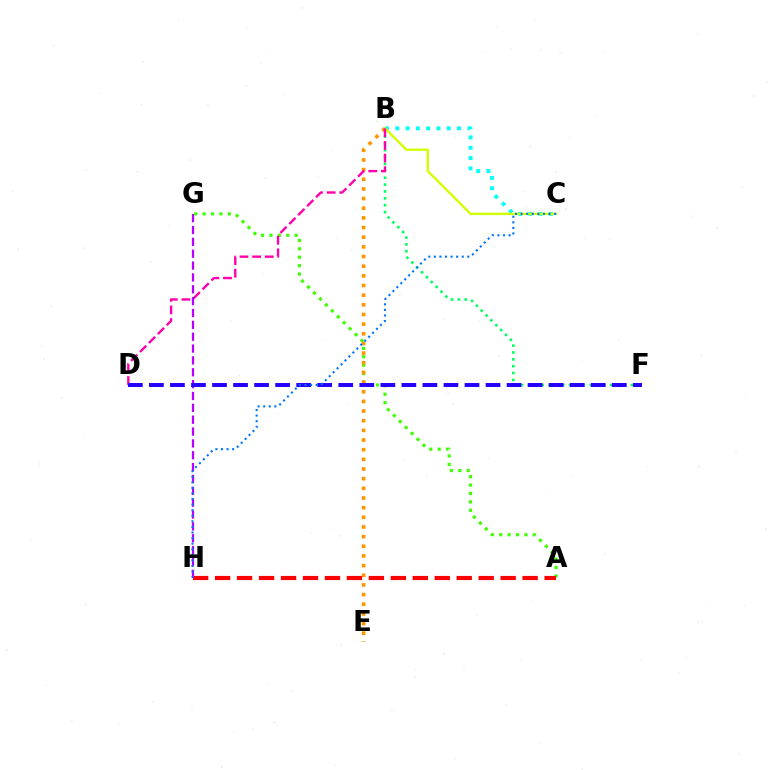{('B', 'F'): [{'color': '#00ff5c', 'line_style': 'dotted', 'thickness': 1.87}], ('A', 'G'): [{'color': '#3dff00', 'line_style': 'dotted', 'thickness': 2.28}], ('B', 'C'): [{'color': '#00fff6', 'line_style': 'dotted', 'thickness': 2.8}, {'color': '#d1ff00', 'line_style': 'solid', 'thickness': 1.7}], ('B', 'E'): [{'color': '#ff9400', 'line_style': 'dotted', 'thickness': 2.62}], ('B', 'D'): [{'color': '#ff00ac', 'line_style': 'dashed', 'thickness': 1.72}], ('A', 'H'): [{'color': '#ff0000', 'line_style': 'dashed', 'thickness': 2.98}], ('G', 'H'): [{'color': '#b900ff', 'line_style': 'dashed', 'thickness': 1.61}], ('D', 'F'): [{'color': '#2500ff', 'line_style': 'dashed', 'thickness': 2.86}], ('C', 'H'): [{'color': '#0074ff', 'line_style': 'dotted', 'thickness': 1.51}]}